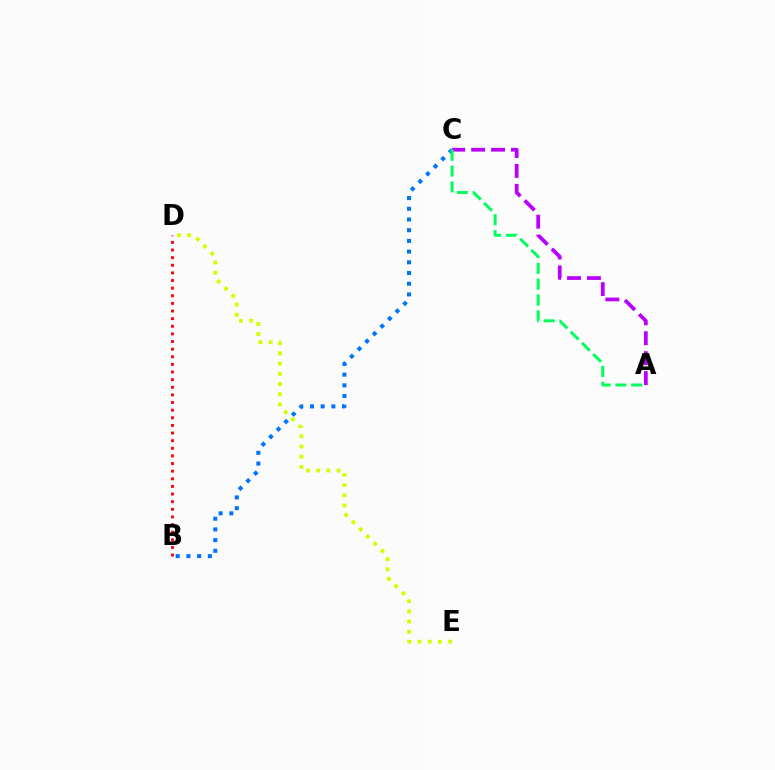{('B', 'D'): [{'color': '#ff0000', 'line_style': 'dotted', 'thickness': 2.07}], ('B', 'C'): [{'color': '#0074ff', 'line_style': 'dotted', 'thickness': 2.91}], ('A', 'C'): [{'color': '#b900ff', 'line_style': 'dashed', 'thickness': 2.7}, {'color': '#00ff5c', 'line_style': 'dashed', 'thickness': 2.15}], ('D', 'E'): [{'color': '#d1ff00', 'line_style': 'dotted', 'thickness': 2.77}]}